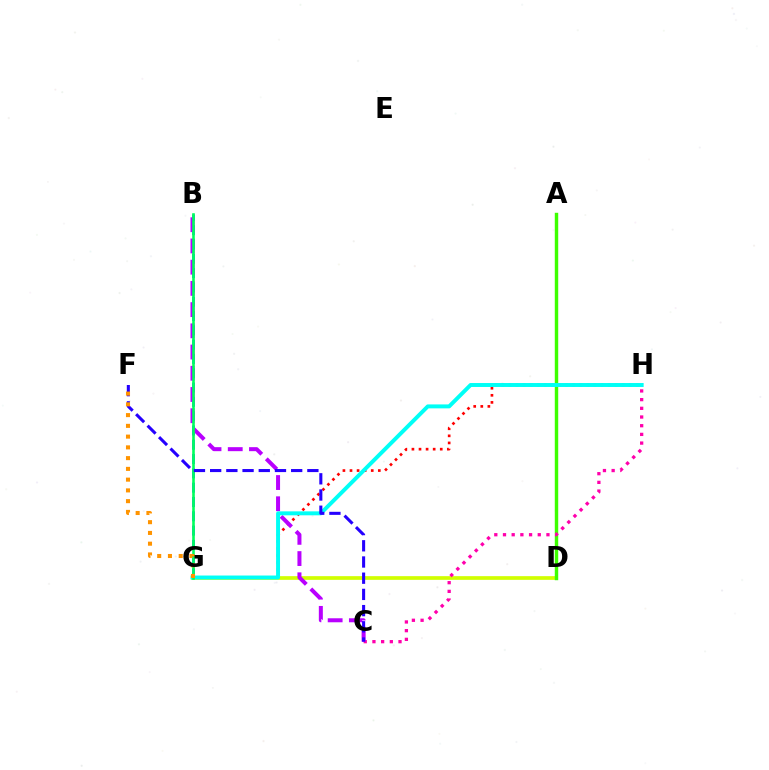{('D', 'G'): [{'color': '#d1ff00', 'line_style': 'solid', 'thickness': 2.66}], ('B', 'G'): [{'color': '#0074ff', 'line_style': 'dashed', 'thickness': 1.94}, {'color': '#00ff5c', 'line_style': 'solid', 'thickness': 1.87}], ('A', 'D'): [{'color': '#3dff00', 'line_style': 'solid', 'thickness': 2.47}], ('G', 'H'): [{'color': '#ff0000', 'line_style': 'dotted', 'thickness': 1.92}, {'color': '#00fff6', 'line_style': 'solid', 'thickness': 2.84}], ('C', 'H'): [{'color': '#ff00ac', 'line_style': 'dotted', 'thickness': 2.36}], ('B', 'C'): [{'color': '#b900ff', 'line_style': 'dashed', 'thickness': 2.88}], ('C', 'F'): [{'color': '#2500ff', 'line_style': 'dashed', 'thickness': 2.2}], ('F', 'G'): [{'color': '#ff9400', 'line_style': 'dotted', 'thickness': 2.92}]}